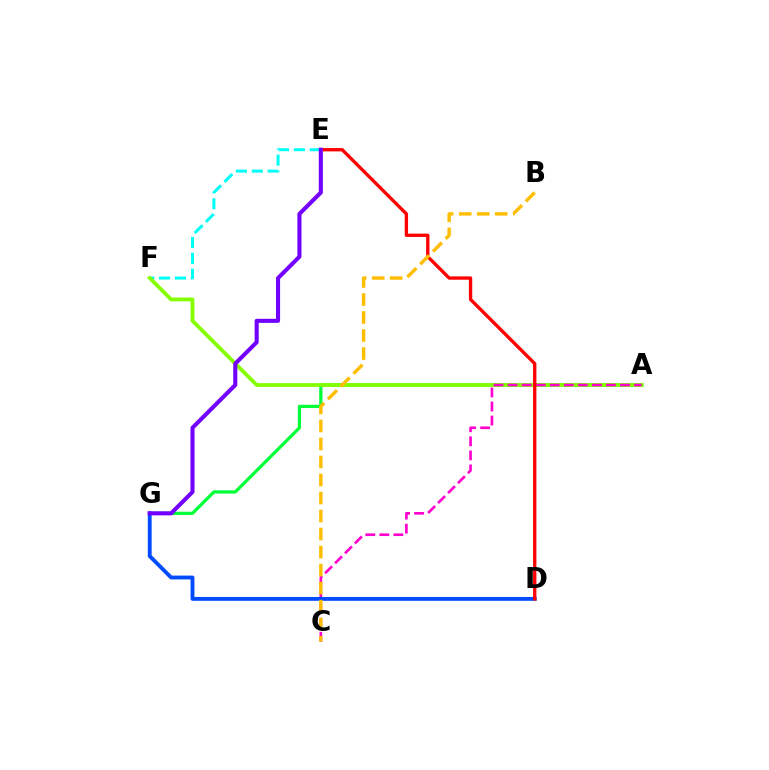{('E', 'F'): [{'color': '#00fff6', 'line_style': 'dashed', 'thickness': 2.16}], ('A', 'G'): [{'color': '#00ff39', 'line_style': 'solid', 'thickness': 2.34}], ('A', 'F'): [{'color': '#84ff00', 'line_style': 'solid', 'thickness': 2.73}], ('A', 'C'): [{'color': '#ff00cf', 'line_style': 'dashed', 'thickness': 1.91}], ('D', 'G'): [{'color': '#004bff', 'line_style': 'solid', 'thickness': 2.77}], ('D', 'E'): [{'color': '#ff0000', 'line_style': 'solid', 'thickness': 2.41}], ('B', 'C'): [{'color': '#ffbd00', 'line_style': 'dashed', 'thickness': 2.45}], ('E', 'G'): [{'color': '#7200ff', 'line_style': 'solid', 'thickness': 2.93}]}